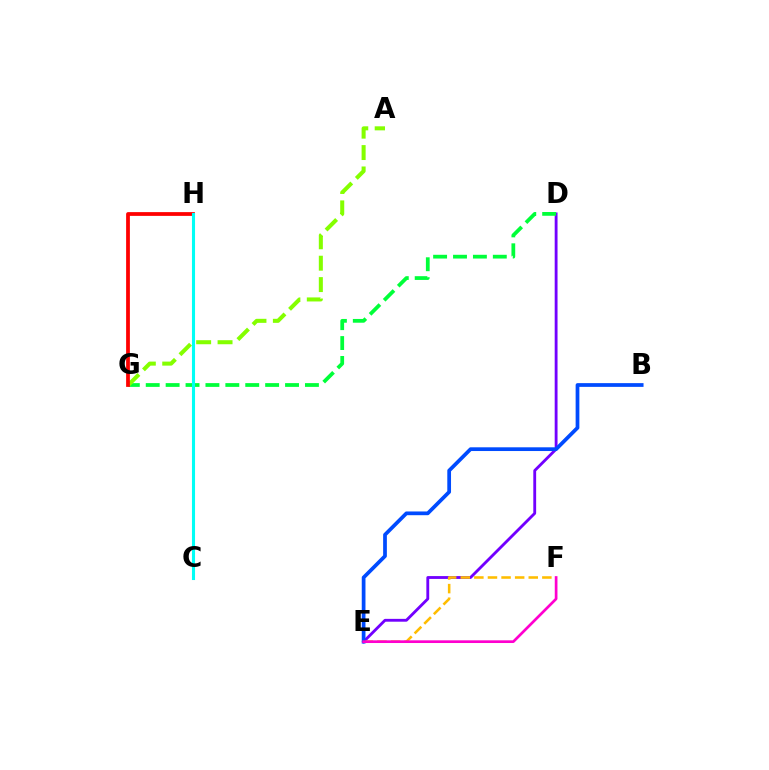{('D', 'E'): [{'color': '#7200ff', 'line_style': 'solid', 'thickness': 2.04}], ('D', 'G'): [{'color': '#00ff39', 'line_style': 'dashed', 'thickness': 2.7}], ('A', 'G'): [{'color': '#84ff00', 'line_style': 'dashed', 'thickness': 2.91}], ('E', 'F'): [{'color': '#ffbd00', 'line_style': 'dashed', 'thickness': 1.85}, {'color': '#ff00cf', 'line_style': 'solid', 'thickness': 1.94}], ('B', 'E'): [{'color': '#004bff', 'line_style': 'solid', 'thickness': 2.69}], ('G', 'H'): [{'color': '#ff0000', 'line_style': 'solid', 'thickness': 2.71}], ('C', 'H'): [{'color': '#00fff6', 'line_style': 'solid', 'thickness': 2.22}]}